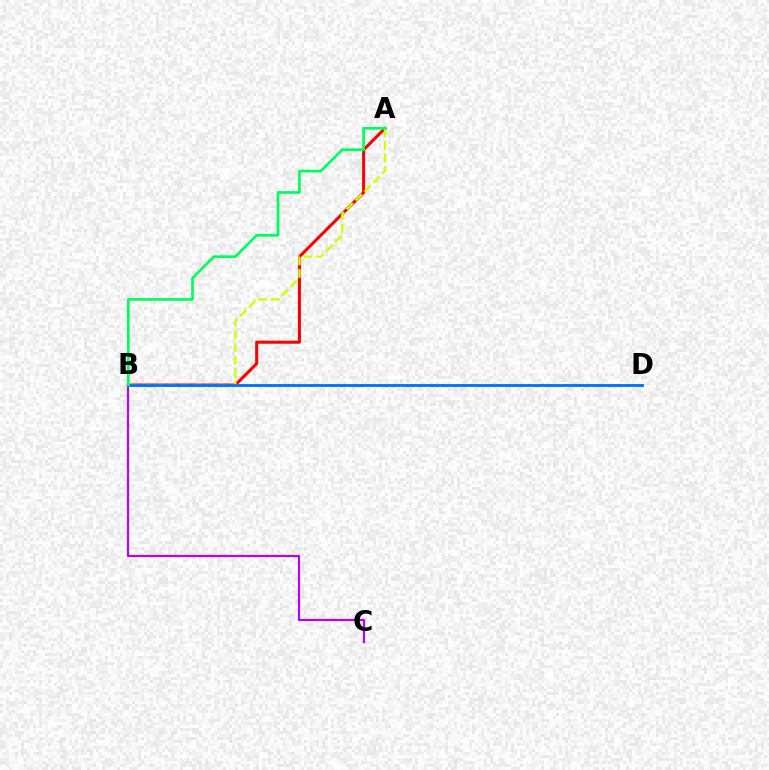{('A', 'B'): [{'color': '#ff0000', 'line_style': 'solid', 'thickness': 2.19}, {'color': '#d1ff00', 'line_style': 'dashed', 'thickness': 1.71}, {'color': '#00ff5c', 'line_style': 'solid', 'thickness': 1.94}], ('B', 'D'): [{'color': '#0074ff', 'line_style': 'solid', 'thickness': 2.06}], ('B', 'C'): [{'color': '#b900ff', 'line_style': 'solid', 'thickness': 1.56}]}